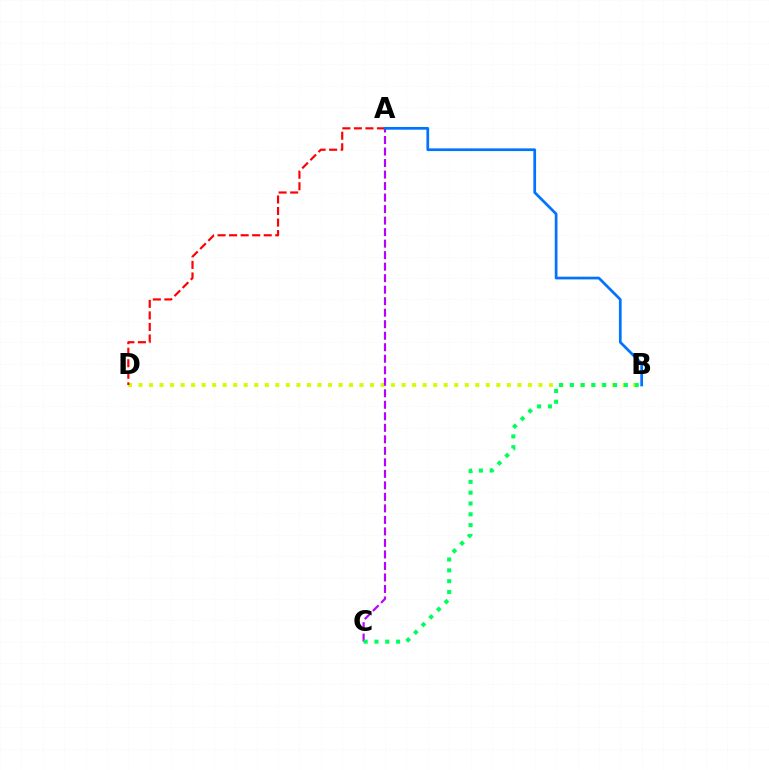{('B', 'D'): [{'color': '#d1ff00', 'line_style': 'dotted', 'thickness': 2.86}], ('A', 'C'): [{'color': '#b900ff', 'line_style': 'dashed', 'thickness': 1.56}], ('A', 'D'): [{'color': '#ff0000', 'line_style': 'dashed', 'thickness': 1.57}], ('A', 'B'): [{'color': '#0074ff', 'line_style': 'solid', 'thickness': 1.96}], ('B', 'C'): [{'color': '#00ff5c', 'line_style': 'dotted', 'thickness': 2.94}]}